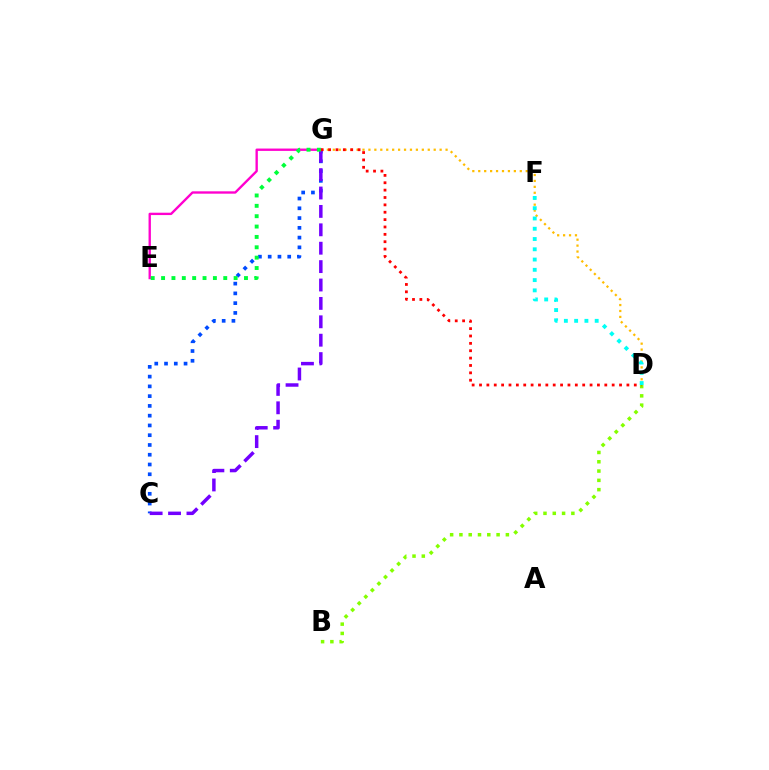{('D', 'G'): [{'color': '#ffbd00', 'line_style': 'dotted', 'thickness': 1.61}, {'color': '#ff0000', 'line_style': 'dotted', 'thickness': 2.0}], ('C', 'G'): [{'color': '#004bff', 'line_style': 'dotted', 'thickness': 2.65}, {'color': '#7200ff', 'line_style': 'dashed', 'thickness': 2.5}], ('E', 'G'): [{'color': '#ff00cf', 'line_style': 'solid', 'thickness': 1.7}, {'color': '#00ff39', 'line_style': 'dotted', 'thickness': 2.82}], ('B', 'D'): [{'color': '#84ff00', 'line_style': 'dotted', 'thickness': 2.52}], ('D', 'F'): [{'color': '#00fff6', 'line_style': 'dotted', 'thickness': 2.79}]}